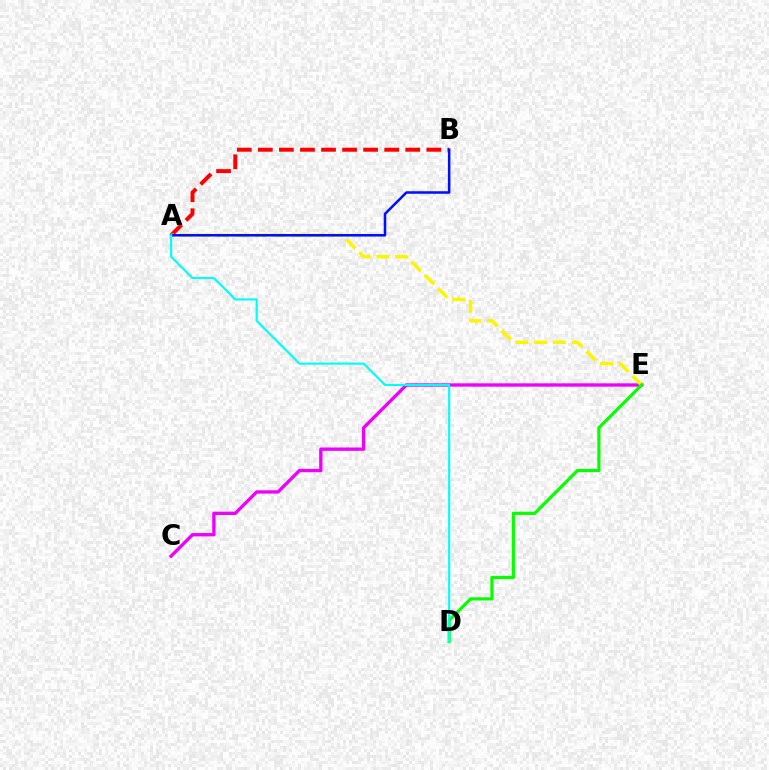{('A', 'B'): [{'color': '#ff0000', 'line_style': 'dashed', 'thickness': 2.86}, {'color': '#0010ff', 'line_style': 'solid', 'thickness': 1.83}], ('C', 'E'): [{'color': '#ee00ff', 'line_style': 'solid', 'thickness': 2.4}], ('A', 'E'): [{'color': '#fcf500', 'line_style': 'dashed', 'thickness': 2.54}], ('D', 'E'): [{'color': '#08ff00', 'line_style': 'solid', 'thickness': 2.29}], ('A', 'D'): [{'color': '#00fff6', 'line_style': 'solid', 'thickness': 1.53}]}